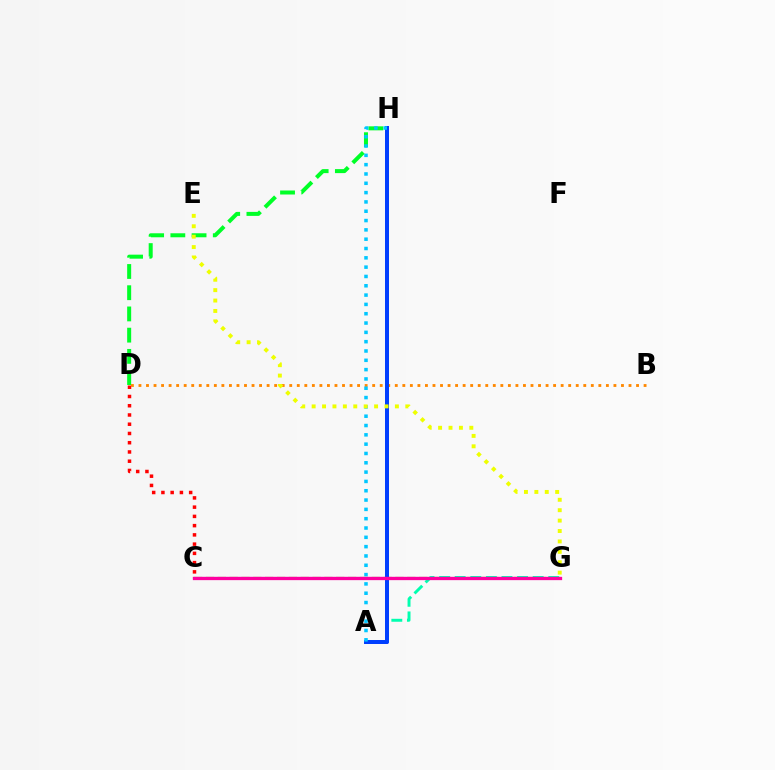{('C', 'G'): [{'color': '#66ff00', 'line_style': 'dashed', 'thickness': 1.61}, {'color': '#d600ff', 'line_style': 'solid', 'thickness': 1.53}, {'color': '#ff00a0', 'line_style': 'solid', 'thickness': 2.36}], ('A', 'H'): [{'color': '#4f00ff', 'line_style': 'solid', 'thickness': 2.75}, {'color': '#003fff', 'line_style': 'solid', 'thickness': 2.85}, {'color': '#00c7ff', 'line_style': 'dotted', 'thickness': 2.53}], ('D', 'H'): [{'color': '#00ff27', 'line_style': 'dashed', 'thickness': 2.88}], ('A', 'G'): [{'color': '#00ffaf', 'line_style': 'dashed', 'thickness': 2.12}], ('C', 'D'): [{'color': '#ff0000', 'line_style': 'dotted', 'thickness': 2.51}], ('B', 'D'): [{'color': '#ff8800', 'line_style': 'dotted', 'thickness': 2.05}], ('E', 'G'): [{'color': '#eeff00', 'line_style': 'dotted', 'thickness': 2.83}]}